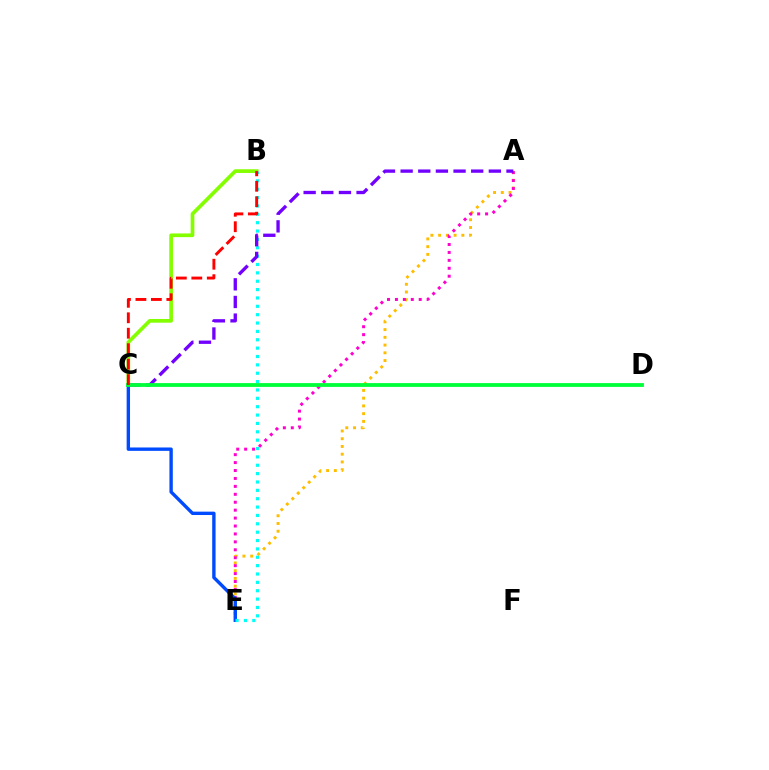{('B', 'C'): [{'color': '#84ff00', 'line_style': 'solid', 'thickness': 2.66}, {'color': '#ff0000', 'line_style': 'dashed', 'thickness': 2.1}], ('A', 'E'): [{'color': '#ffbd00', 'line_style': 'dotted', 'thickness': 2.1}, {'color': '#ff00cf', 'line_style': 'dotted', 'thickness': 2.15}], ('C', 'E'): [{'color': '#004bff', 'line_style': 'solid', 'thickness': 2.43}], ('B', 'E'): [{'color': '#00fff6', 'line_style': 'dotted', 'thickness': 2.27}], ('A', 'C'): [{'color': '#7200ff', 'line_style': 'dashed', 'thickness': 2.4}], ('C', 'D'): [{'color': '#00ff39', 'line_style': 'solid', 'thickness': 2.74}]}